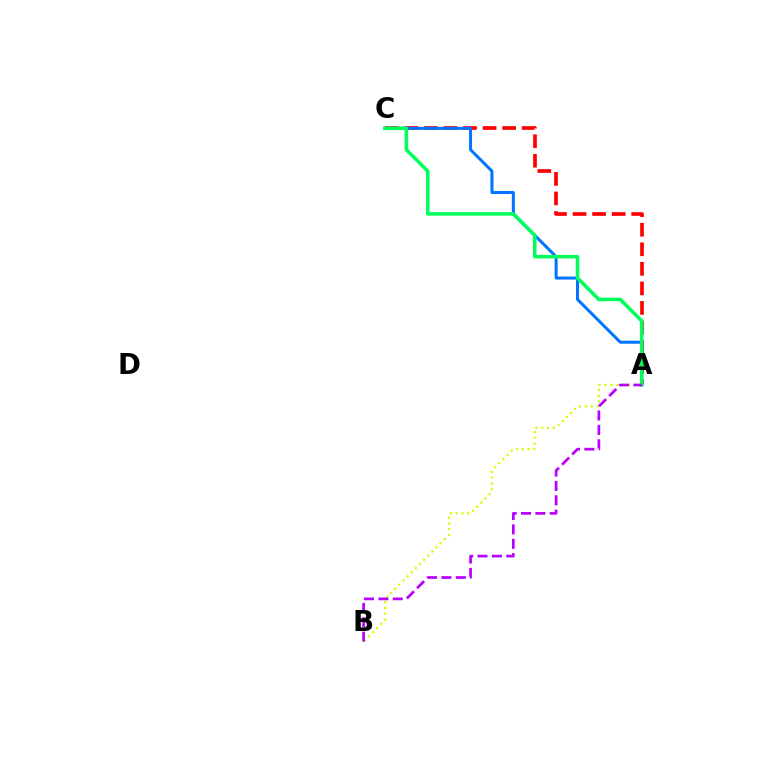{('A', 'C'): [{'color': '#ff0000', 'line_style': 'dashed', 'thickness': 2.66}, {'color': '#0074ff', 'line_style': 'solid', 'thickness': 2.16}, {'color': '#00ff5c', 'line_style': 'solid', 'thickness': 2.55}], ('A', 'B'): [{'color': '#d1ff00', 'line_style': 'dotted', 'thickness': 1.59}, {'color': '#b900ff', 'line_style': 'dashed', 'thickness': 1.95}]}